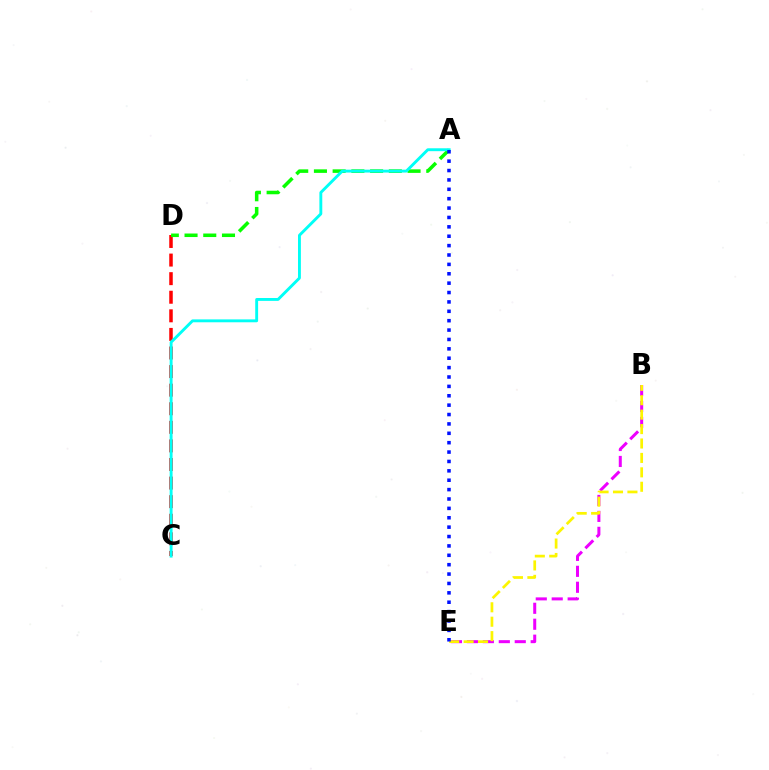{('C', 'D'): [{'color': '#ff0000', 'line_style': 'dashed', 'thickness': 2.52}], ('A', 'D'): [{'color': '#08ff00', 'line_style': 'dashed', 'thickness': 2.54}], ('B', 'E'): [{'color': '#ee00ff', 'line_style': 'dashed', 'thickness': 2.17}, {'color': '#fcf500', 'line_style': 'dashed', 'thickness': 1.96}], ('A', 'C'): [{'color': '#00fff6', 'line_style': 'solid', 'thickness': 2.08}], ('A', 'E'): [{'color': '#0010ff', 'line_style': 'dotted', 'thickness': 2.55}]}